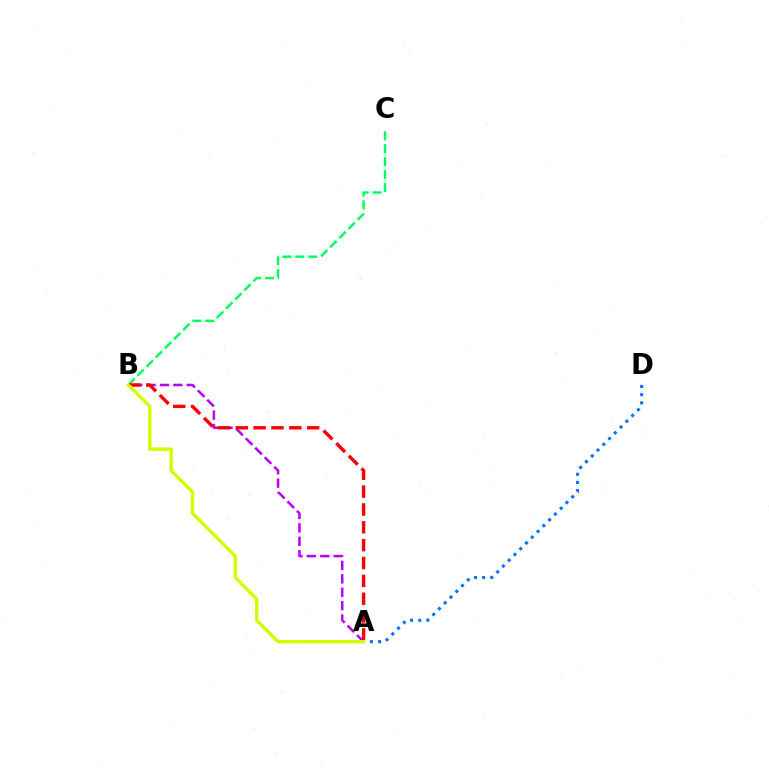{('A', 'B'): [{'color': '#b900ff', 'line_style': 'dashed', 'thickness': 1.82}, {'color': '#ff0000', 'line_style': 'dashed', 'thickness': 2.42}, {'color': '#d1ff00', 'line_style': 'solid', 'thickness': 2.44}], ('B', 'C'): [{'color': '#00ff5c', 'line_style': 'dashed', 'thickness': 1.76}], ('A', 'D'): [{'color': '#0074ff', 'line_style': 'dotted', 'thickness': 2.22}]}